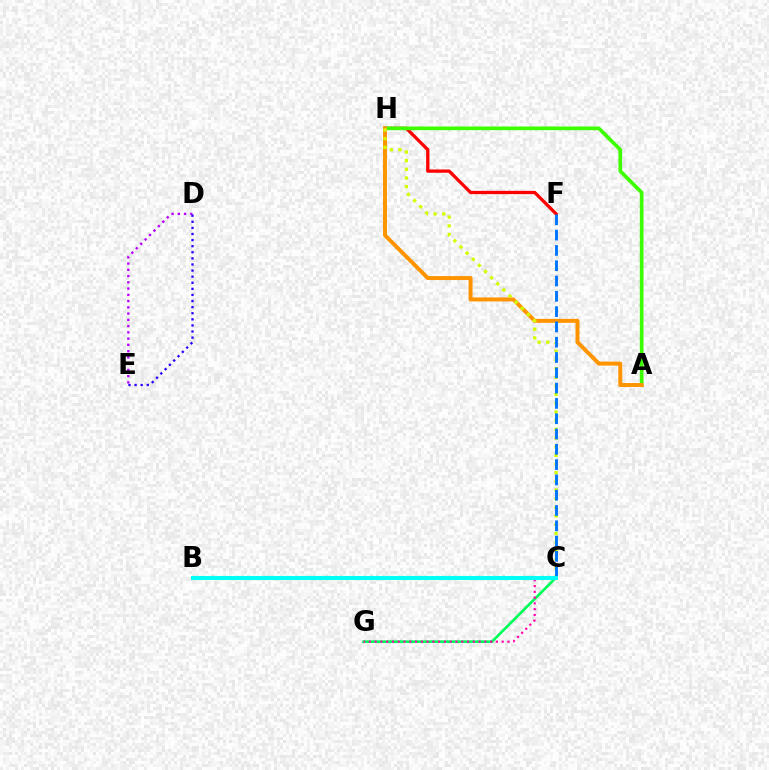{('D', 'E'): [{'color': '#b900ff', 'line_style': 'dotted', 'thickness': 1.7}, {'color': '#2500ff', 'line_style': 'dotted', 'thickness': 1.66}], ('F', 'H'): [{'color': '#ff0000', 'line_style': 'solid', 'thickness': 2.36}], ('A', 'H'): [{'color': '#3dff00', 'line_style': 'solid', 'thickness': 2.67}, {'color': '#ff9400', 'line_style': 'solid', 'thickness': 2.86}], ('C', 'H'): [{'color': '#d1ff00', 'line_style': 'dotted', 'thickness': 2.36}], ('C', 'G'): [{'color': '#00ff5c', 'line_style': 'solid', 'thickness': 1.96}, {'color': '#ff00ac', 'line_style': 'dotted', 'thickness': 1.57}], ('C', 'F'): [{'color': '#0074ff', 'line_style': 'dashed', 'thickness': 2.08}], ('B', 'C'): [{'color': '#00fff6', 'line_style': 'solid', 'thickness': 2.94}]}